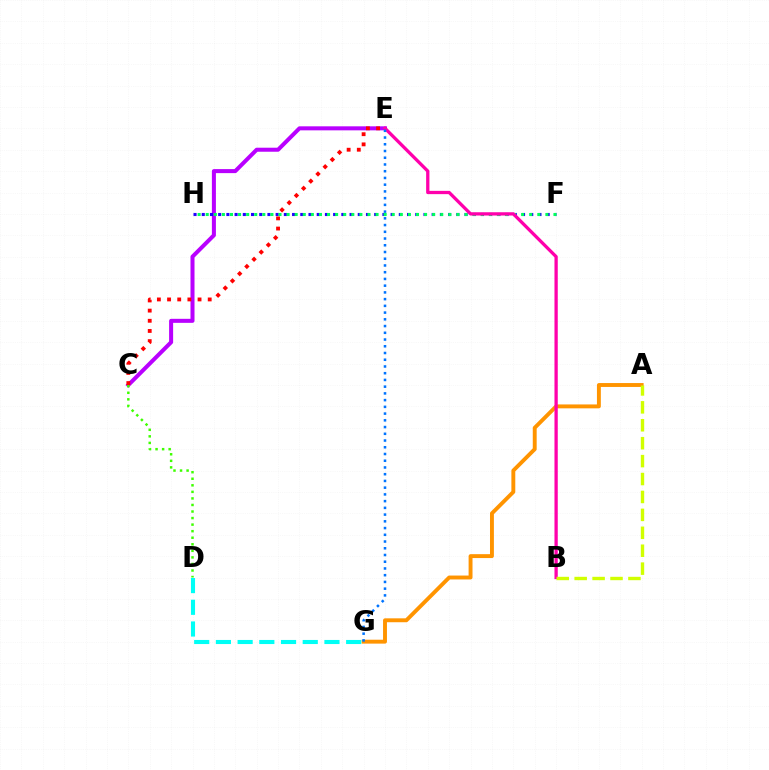{('C', 'E'): [{'color': '#b900ff', 'line_style': 'solid', 'thickness': 2.9}, {'color': '#ff0000', 'line_style': 'dotted', 'thickness': 2.76}], ('F', 'H'): [{'color': '#2500ff', 'line_style': 'dotted', 'thickness': 2.23}, {'color': '#00ff5c', 'line_style': 'dotted', 'thickness': 2.2}], ('C', 'D'): [{'color': '#3dff00', 'line_style': 'dotted', 'thickness': 1.78}], ('A', 'G'): [{'color': '#ff9400', 'line_style': 'solid', 'thickness': 2.81}], ('B', 'E'): [{'color': '#ff00ac', 'line_style': 'solid', 'thickness': 2.36}], ('D', 'G'): [{'color': '#00fff6', 'line_style': 'dashed', 'thickness': 2.95}], ('E', 'G'): [{'color': '#0074ff', 'line_style': 'dotted', 'thickness': 1.83}], ('A', 'B'): [{'color': '#d1ff00', 'line_style': 'dashed', 'thickness': 2.43}]}